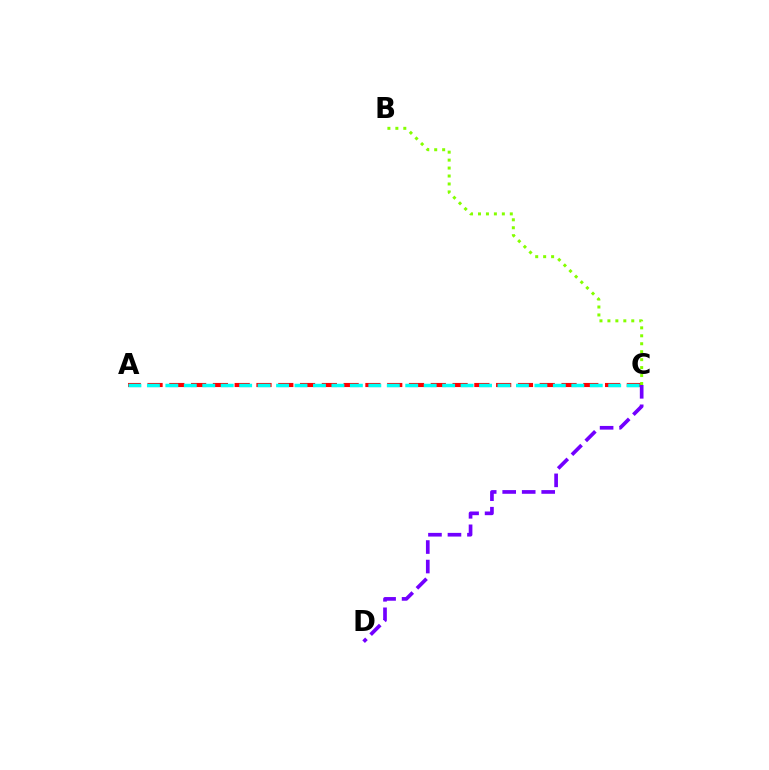{('A', 'C'): [{'color': '#ff0000', 'line_style': 'dashed', 'thickness': 2.96}, {'color': '#00fff6', 'line_style': 'dashed', 'thickness': 2.51}], ('B', 'C'): [{'color': '#84ff00', 'line_style': 'dotted', 'thickness': 2.16}], ('C', 'D'): [{'color': '#7200ff', 'line_style': 'dashed', 'thickness': 2.65}]}